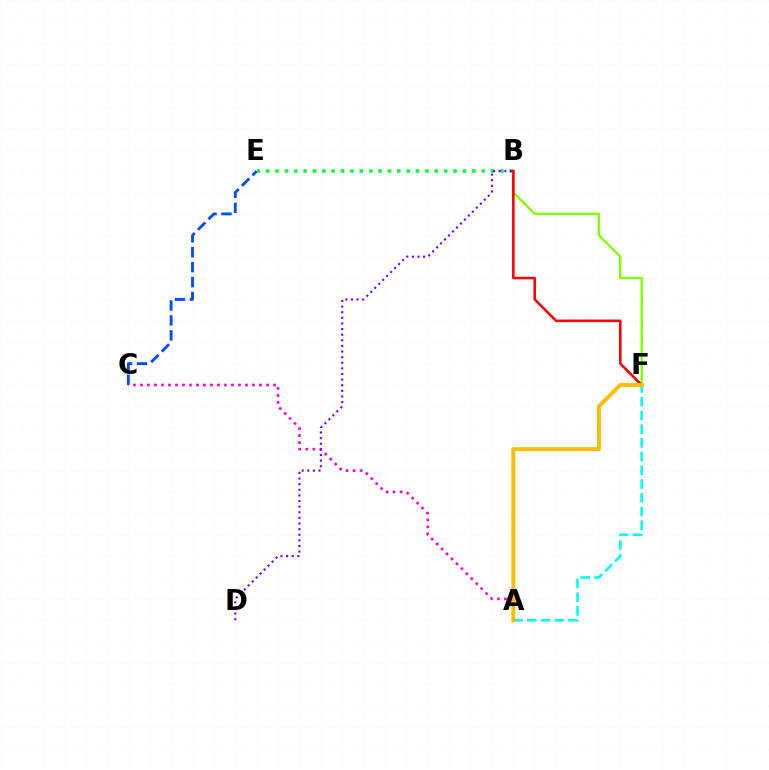{('B', 'E'): [{'color': '#00ff39', 'line_style': 'dotted', 'thickness': 2.55}], ('A', 'F'): [{'color': '#00fff6', 'line_style': 'dashed', 'thickness': 1.87}, {'color': '#ffbd00', 'line_style': 'solid', 'thickness': 2.86}], ('C', 'E'): [{'color': '#004bff', 'line_style': 'dashed', 'thickness': 2.03}], ('A', 'C'): [{'color': '#ff00cf', 'line_style': 'dotted', 'thickness': 1.9}], ('B', 'F'): [{'color': '#84ff00', 'line_style': 'solid', 'thickness': 1.72}, {'color': '#ff0000', 'line_style': 'solid', 'thickness': 1.86}], ('B', 'D'): [{'color': '#7200ff', 'line_style': 'dotted', 'thickness': 1.53}]}